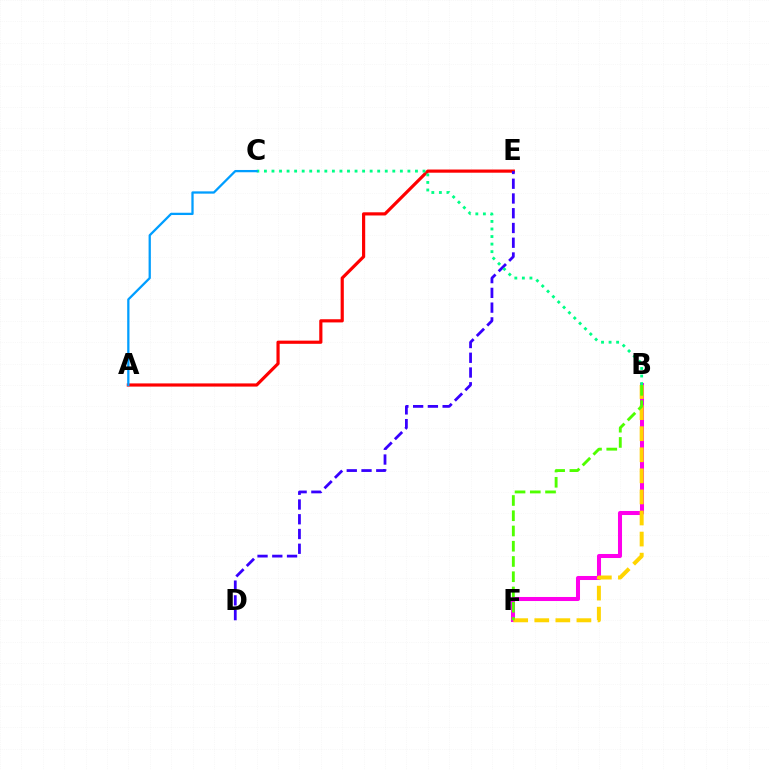{('B', 'F'): [{'color': '#ff00ed', 'line_style': 'solid', 'thickness': 2.91}, {'color': '#ffd500', 'line_style': 'dashed', 'thickness': 2.86}, {'color': '#4fff00', 'line_style': 'dashed', 'thickness': 2.07}], ('A', 'E'): [{'color': '#ff0000', 'line_style': 'solid', 'thickness': 2.29}], ('D', 'E'): [{'color': '#3700ff', 'line_style': 'dashed', 'thickness': 2.0}], ('B', 'C'): [{'color': '#00ff86', 'line_style': 'dotted', 'thickness': 2.05}], ('A', 'C'): [{'color': '#009eff', 'line_style': 'solid', 'thickness': 1.64}]}